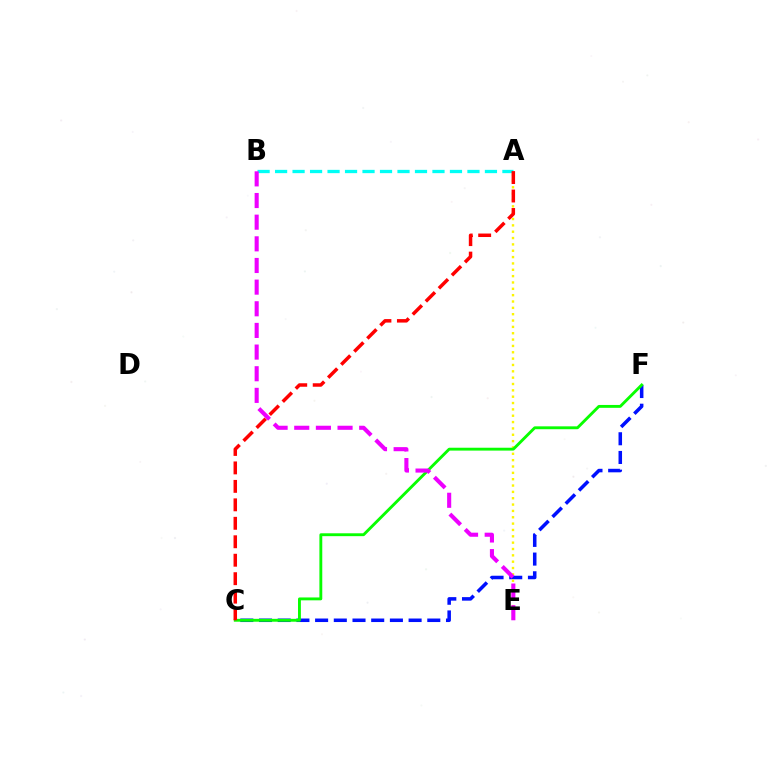{('C', 'F'): [{'color': '#0010ff', 'line_style': 'dashed', 'thickness': 2.54}, {'color': '#08ff00', 'line_style': 'solid', 'thickness': 2.07}], ('A', 'E'): [{'color': '#fcf500', 'line_style': 'dotted', 'thickness': 1.72}], ('A', 'B'): [{'color': '#00fff6', 'line_style': 'dashed', 'thickness': 2.38}], ('A', 'C'): [{'color': '#ff0000', 'line_style': 'dashed', 'thickness': 2.51}], ('B', 'E'): [{'color': '#ee00ff', 'line_style': 'dashed', 'thickness': 2.94}]}